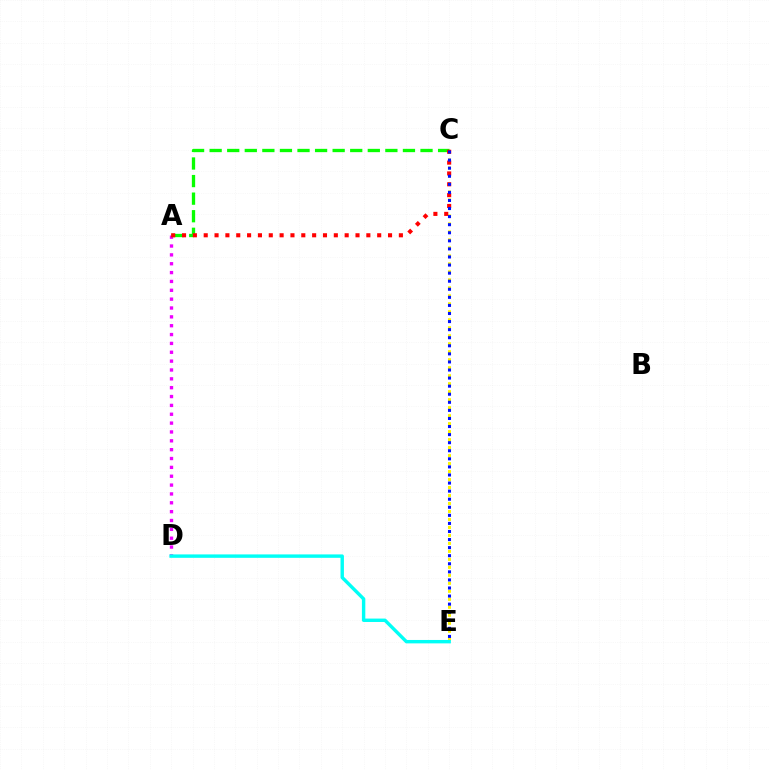{('A', 'D'): [{'color': '#ee00ff', 'line_style': 'dotted', 'thickness': 2.41}], ('C', 'E'): [{'color': '#fcf500', 'line_style': 'dotted', 'thickness': 2.17}, {'color': '#0010ff', 'line_style': 'dotted', 'thickness': 2.19}], ('A', 'C'): [{'color': '#08ff00', 'line_style': 'dashed', 'thickness': 2.39}, {'color': '#ff0000', 'line_style': 'dotted', 'thickness': 2.95}], ('D', 'E'): [{'color': '#00fff6', 'line_style': 'solid', 'thickness': 2.45}]}